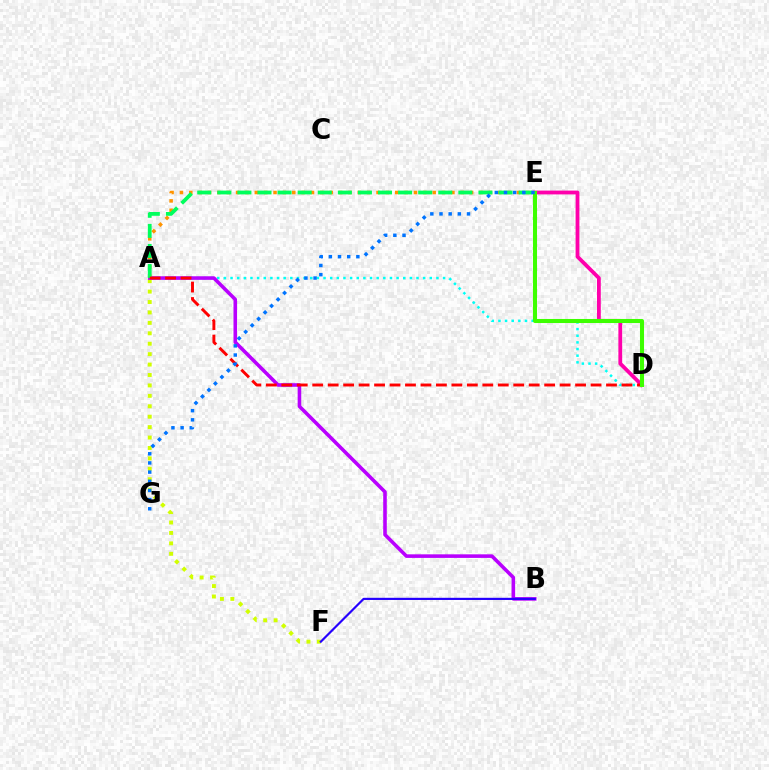{('A', 'F'): [{'color': '#d1ff00', 'line_style': 'dotted', 'thickness': 2.83}], ('A', 'D'): [{'color': '#00fff6', 'line_style': 'dotted', 'thickness': 1.8}, {'color': '#ff0000', 'line_style': 'dashed', 'thickness': 2.1}], ('D', 'E'): [{'color': '#ff00ac', 'line_style': 'solid', 'thickness': 2.74}, {'color': '#3dff00', 'line_style': 'solid', 'thickness': 2.92}], ('A', 'B'): [{'color': '#b900ff', 'line_style': 'solid', 'thickness': 2.58}], ('A', 'E'): [{'color': '#ff9400', 'line_style': 'dotted', 'thickness': 2.54}, {'color': '#00ff5c', 'line_style': 'dashed', 'thickness': 2.73}], ('B', 'F'): [{'color': '#2500ff', 'line_style': 'solid', 'thickness': 1.56}], ('E', 'G'): [{'color': '#0074ff', 'line_style': 'dotted', 'thickness': 2.49}]}